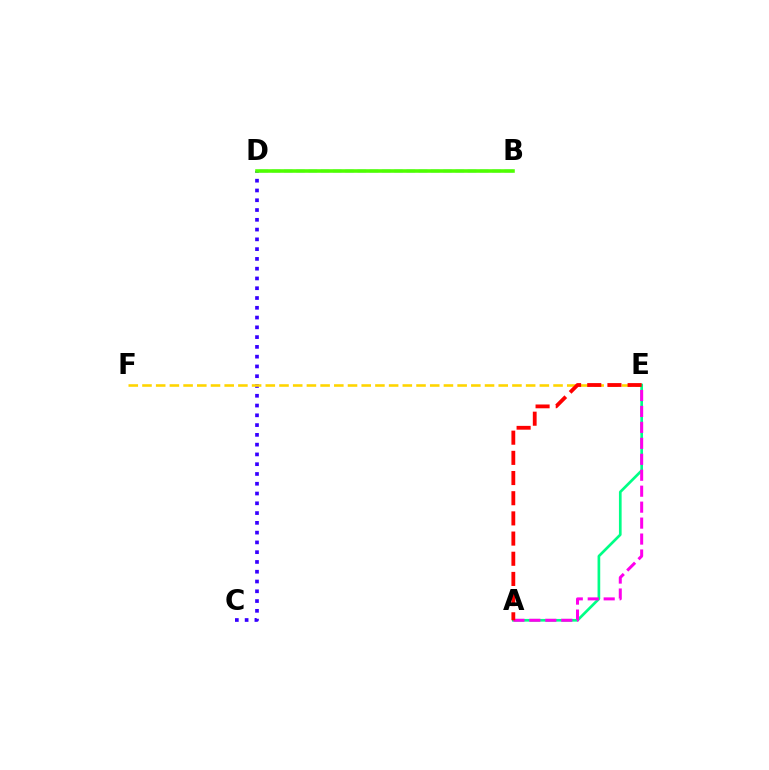{('C', 'D'): [{'color': '#3700ff', 'line_style': 'dotted', 'thickness': 2.66}], ('E', 'F'): [{'color': '#ffd500', 'line_style': 'dashed', 'thickness': 1.86}], ('B', 'D'): [{'color': '#009eff', 'line_style': 'dashed', 'thickness': 1.66}, {'color': '#4fff00', 'line_style': 'solid', 'thickness': 2.57}], ('A', 'E'): [{'color': '#00ff86', 'line_style': 'solid', 'thickness': 1.93}, {'color': '#ff00ed', 'line_style': 'dashed', 'thickness': 2.17}, {'color': '#ff0000', 'line_style': 'dashed', 'thickness': 2.74}]}